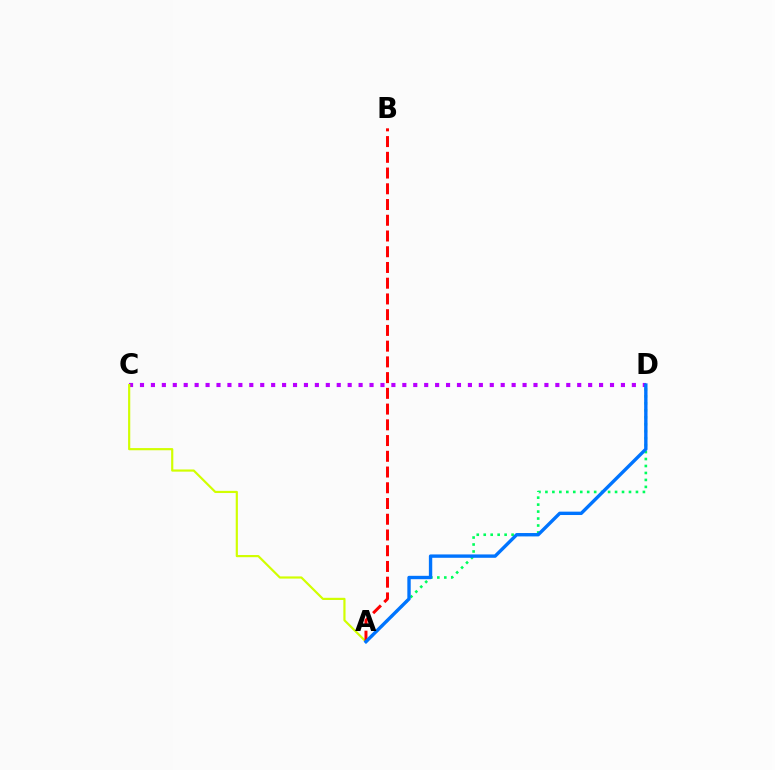{('A', 'D'): [{'color': '#00ff5c', 'line_style': 'dotted', 'thickness': 1.89}, {'color': '#0074ff', 'line_style': 'solid', 'thickness': 2.43}], ('C', 'D'): [{'color': '#b900ff', 'line_style': 'dotted', 'thickness': 2.97}], ('A', 'C'): [{'color': '#d1ff00', 'line_style': 'solid', 'thickness': 1.57}], ('A', 'B'): [{'color': '#ff0000', 'line_style': 'dashed', 'thickness': 2.14}]}